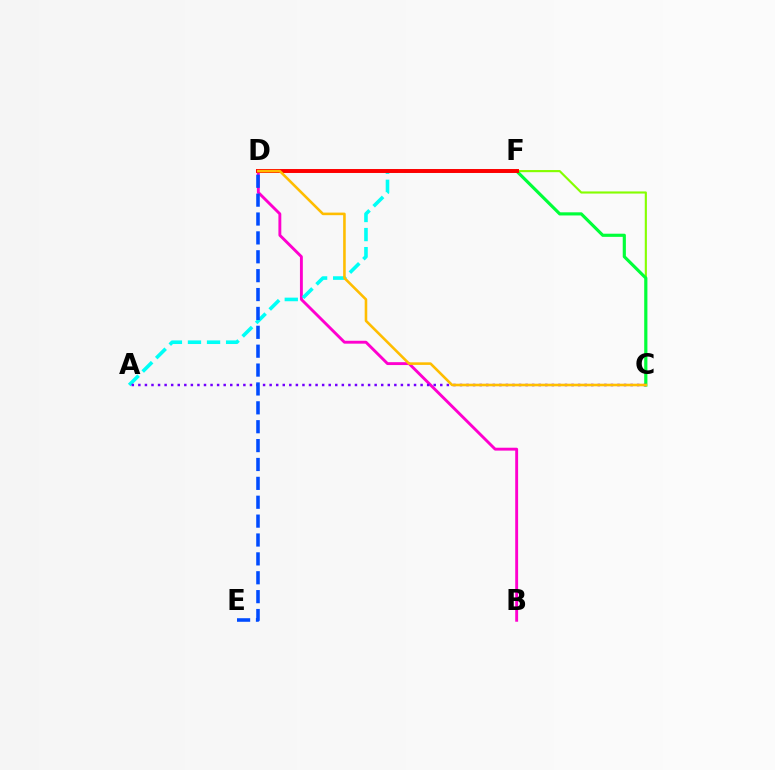{('C', 'F'): [{'color': '#84ff00', 'line_style': 'solid', 'thickness': 1.54}, {'color': '#00ff39', 'line_style': 'solid', 'thickness': 2.27}], ('B', 'D'): [{'color': '#ff00cf', 'line_style': 'solid', 'thickness': 2.08}], ('A', 'F'): [{'color': '#00fff6', 'line_style': 'dashed', 'thickness': 2.59}], ('D', 'F'): [{'color': '#ff0000', 'line_style': 'solid', 'thickness': 2.84}], ('A', 'C'): [{'color': '#7200ff', 'line_style': 'dotted', 'thickness': 1.78}], ('D', 'E'): [{'color': '#004bff', 'line_style': 'dashed', 'thickness': 2.56}], ('C', 'D'): [{'color': '#ffbd00', 'line_style': 'solid', 'thickness': 1.86}]}